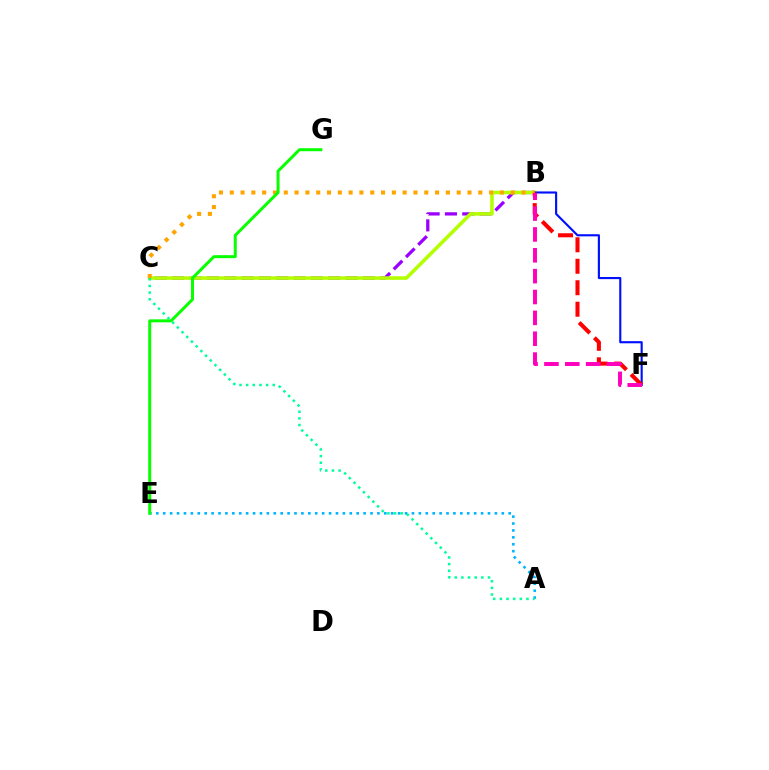{('B', 'C'): [{'color': '#9b00ff', 'line_style': 'dashed', 'thickness': 2.35}, {'color': '#b3ff00', 'line_style': 'solid', 'thickness': 2.57}, {'color': '#ffa500', 'line_style': 'dotted', 'thickness': 2.94}], ('A', 'E'): [{'color': '#00b5ff', 'line_style': 'dotted', 'thickness': 1.88}], ('B', 'F'): [{'color': '#0010ff', 'line_style': 'solid', 'thickness': 1.54}, {'color': '#ff0000', 'line_style': 'dashed', 'thickness': 2.92}, {'color': '#ff00bd', 'line_style': 'dashed', 'thickness': 2.83}], ('A', 'C'): [{'color': '#00ff9d', 'line_style': 'dotted', 'thickness': 1.81}], ('E', 'G'): [{'color': '#08ff00', 'line_style': 'solid', 'thickness': 2.15}]}